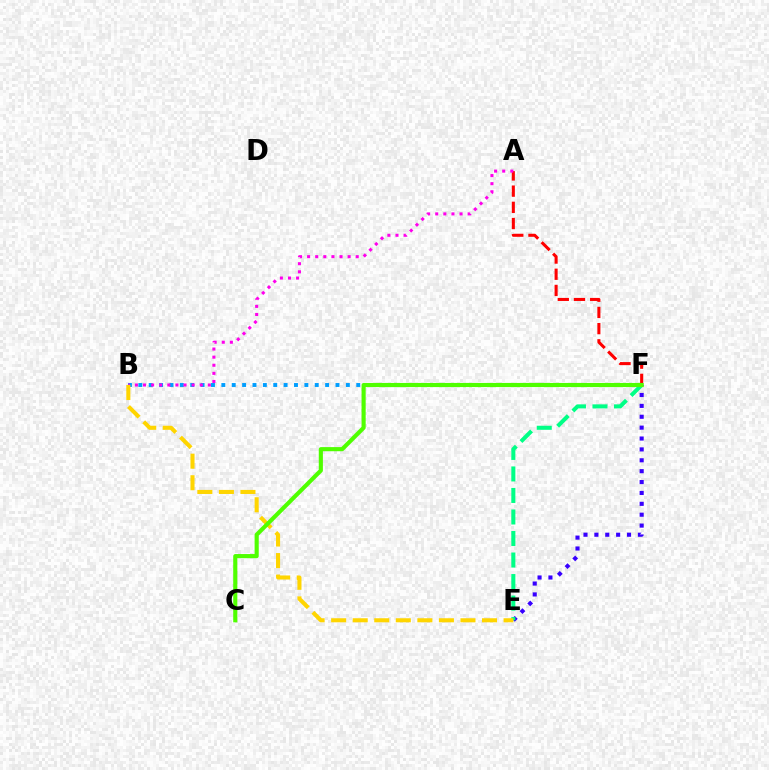{('E', 'F'): [{'color': '#3700ff', 'line_style': 'dotted', 'thickness': 2.96}, {'color': '#00ff86', 'line_style': 'dashed', 'thickness': 2.92}], ('A', 'F'): [{'color': '#ff0000', 'line_style': 'dashed', 'thickness': 2.2}], ('B', 'F'): [{'color': '#009eff', 'line_style': 'dotted', 'thickness': 2.82}], ('A', 'B'): [{'color': '#ff00ed', 'line_style': 'dotted', 'thickness': 2.2}], ('B', 'E'): [{'color': '#ffd500', 'line_style': 'dashed', 'thickness': 2.93}], ('C', 'F'): [{'color': '#4fff00', 'line_style': 'solid', 'thickness': 2.97}]}